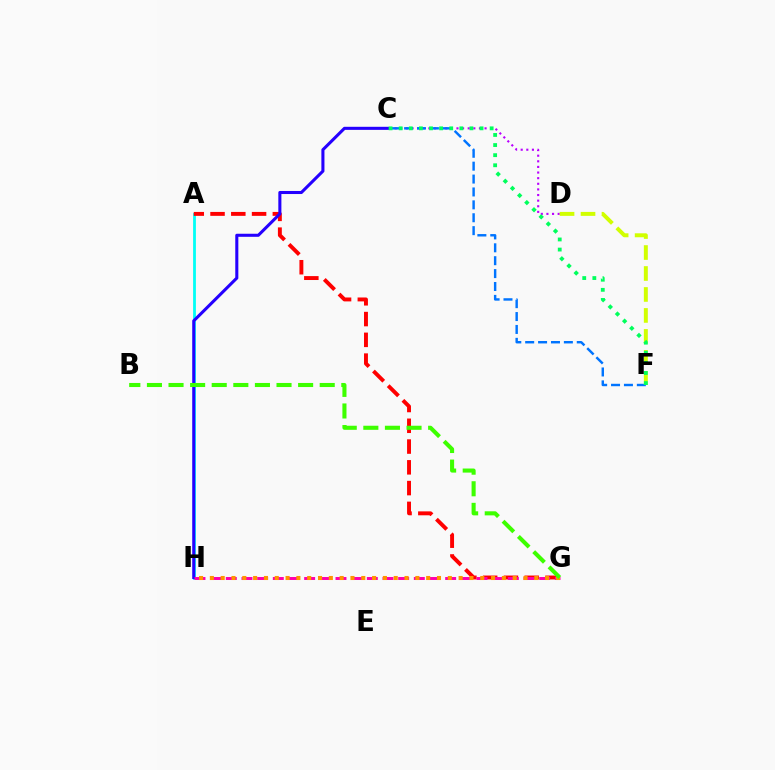{('A', 'H'): [{'color': '#00fff6', 'line_style': 'solid', 'thickness': 2.01}], ('C', 'D'): [{'color': '#b900ff', 'line_style': 'dotted', 'thickness': 1.53}], ('C', 'F'): [{'color': '#0074ff', 'line_style': 'dashed', 'thickness': 1.75}, {'color': '#00ff5c', 'line_style': 'dotted', 'thickness': 2.75}], ('A', 'G'): [{'color': '#ff0000', 'line_style': 'dashed', 'thickness': 2.82}], ('C', 'H'): [{'color': '#2500ff', 'line_style': 'solid', 'thickness': 2.21}], ('G', 'H'): [{'color': '#ff00ac', 'line_style': 'dashed', 'thickness': 2.13}, {'color': '#ff9400', 'line_style': 'dotted', 'thickness': 2.94}], ('D', 'F'): [{'color': '#d1ff00', 'line_style': 'dashed', 'thickness': 2.85}], ('B', 'G'): [{'color': '#3dff00', 'line_style': 'dashed', 'thickness': 2.93}]}